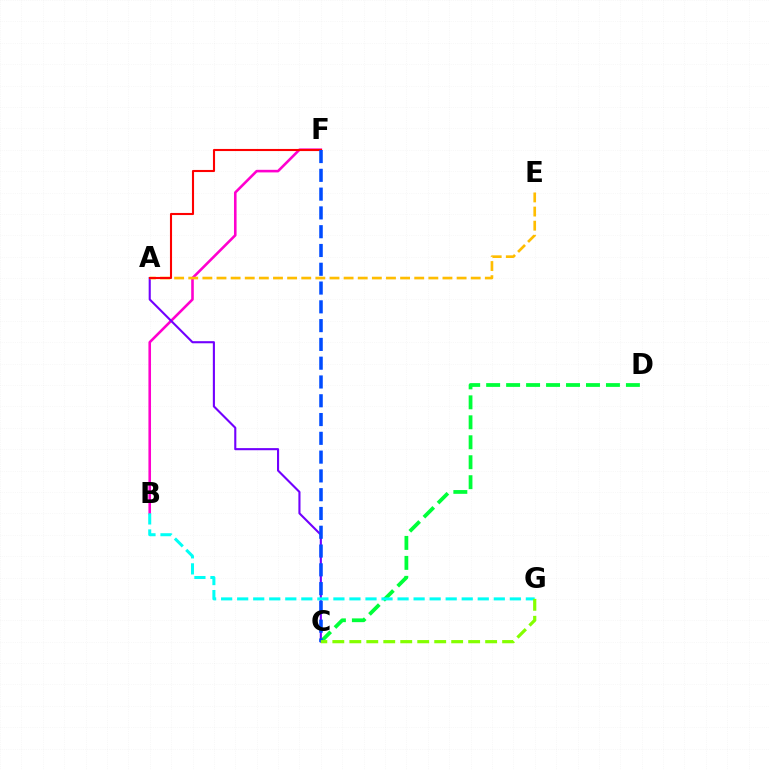{('B', 'F'): [{'color': '#ff00cf', 'line_style': 'solid', 'thickness': 1.87}], ('A', 'C'): [{'color': '#7200ff', 'line_style': 'solid', 'thickness': 1.52}], ('C', 'D'): [{'color': '#00ff39', 'line_style': 'dashed', 'thickness': 2.71}], ('A', 'E'): [{'color': '#ffbd00', 'line_style': 'dashed', 'thickness': 1.92}], ('B', 'G'): [{'color': '#00fff6', 'line_style': 'dashed', 'thickness': 2.18}], ('A', 'F'): [{'color': '#ff0000', 'line_style': 'solid', 'thickness': 1.52}], ('C', 'F'): [{'color': '#004bff', 'line_style': 'dashed', 'thickness': 2.55}], ('C', 'G'): [{'color': '#84ff00', 'line_style': 'dashed', 'thickness': 2.31}]}